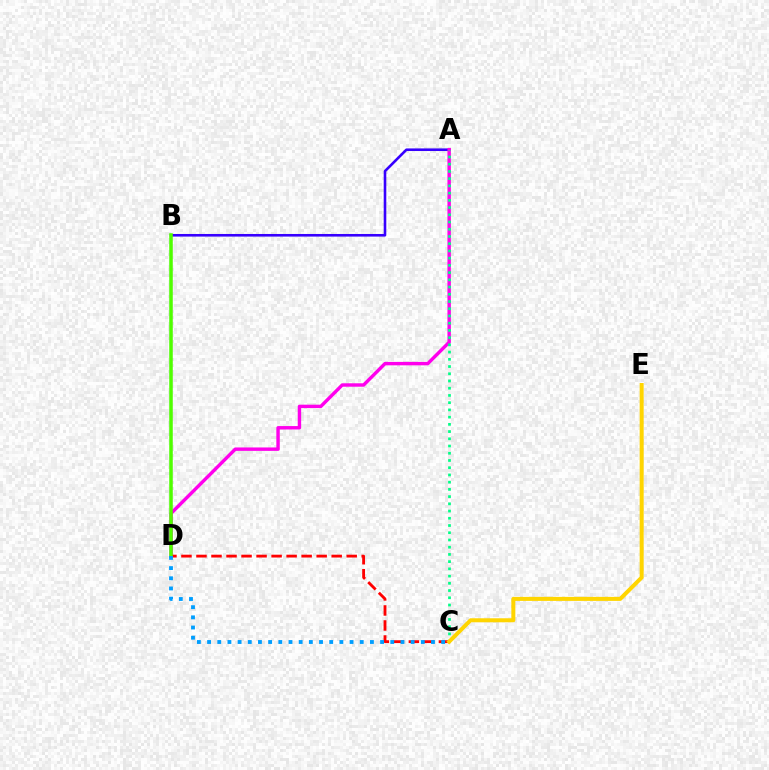{('A', 'B'): [{'color': '#3700ff', 'line_style': 'solid', 'thickness': 1.88}], ('A', 'D'): [{'color': '#ff00ed', 'line_style': 'solid', 'thickness': 2.46}], ('C', 'D'): [{'color': '#ff0000', 'line_style': 'dashed', 'thickness': 2.04}, {'color': '#009eff', 'line_style': 'dotted', 'thickness': 2.77}], ('A', 'C'): [{'color': '#00ff86', 'line_style': 'dotted', 'thickness': 1.96}], ('B', 'D'): [{'color': '#4fff00', 'line_style': 'solid', 'thickness': 2.54}], ('C', 'E'): [{'color': '#ffd500', 'line_style': 'solid', 'thickness': 2.89}]}